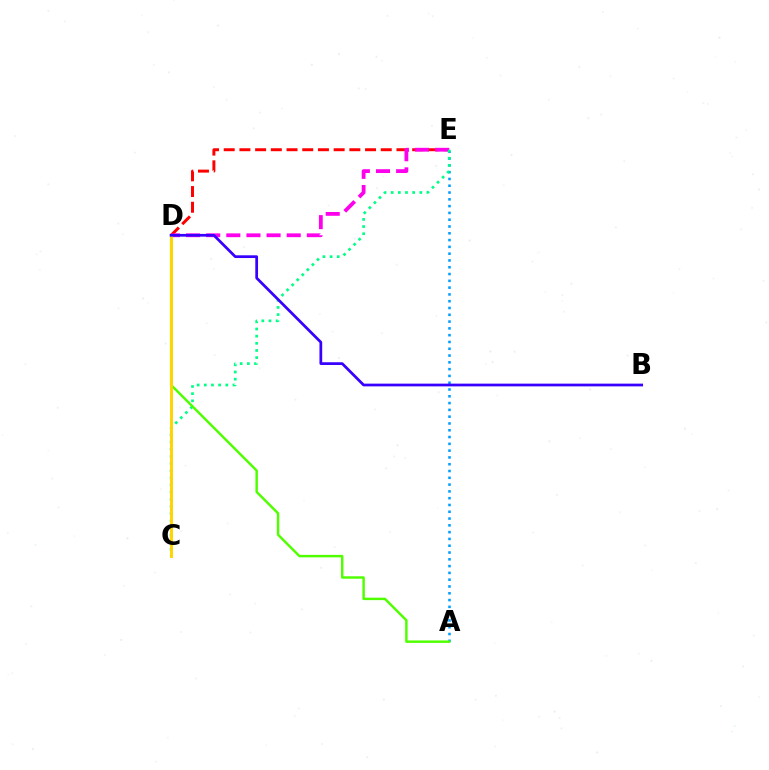{('A', 'E'): [{'color': '#009eff', 'line_style': 'dotted', 'thickness': 1.85}], ('D', 'E'): [{'color': '#ff0000', 'line_style': 'dashed', 'thickness': 2.13}, {'color': '#ff00ed', 'line_style': 'dashed', 'thickness': 2.73}], ('C', 'E'): [{'color': '#00ff86', 'line_style': 'dotted', 'thickness': 1.94}], ('A', 'D'): [{'color': '#4fff00', 'line_style': 'solid', 'thickness': 1.76}], ('C', 'D'): [{'color': '#ffd500', 'line_style': 'solid', 'thickness': 2.12}], ('B', 'D'): [{'color': '#3700ff', 'line_style': 'solid', 'thickness': 1.97}]}